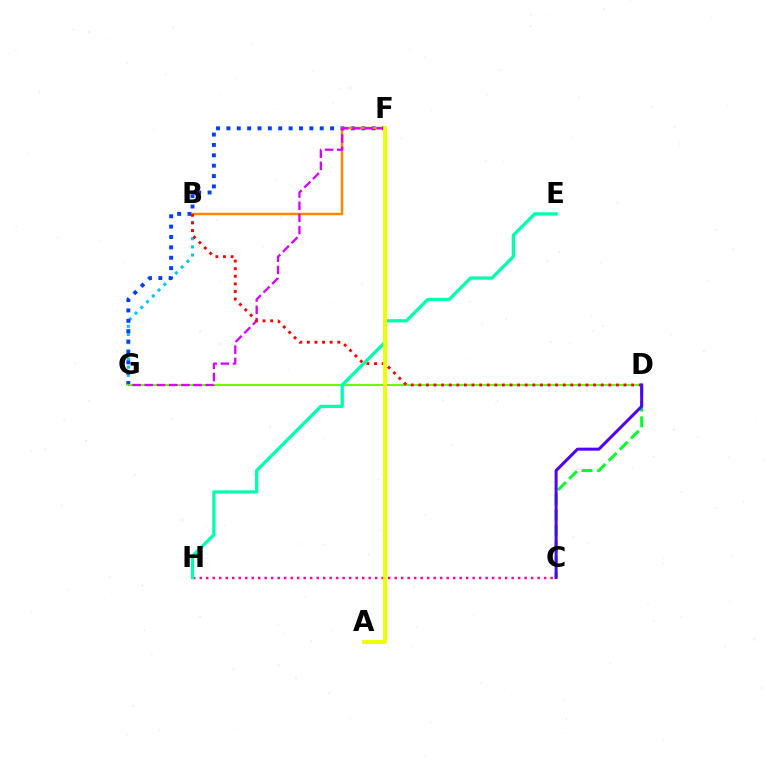{('C', 'H'): [{'color': '#ff00a0', 'line_style': 'dotted', 'thickness': 1.77}], ('B', 'G'): [{'color': '#00c7ff', 'line_style': 'dotted', 'thickness': 2.22}], ('F', 'G'): [{'color': '#003fff', 'line_style': 'dotted', 'thickness': 2.82}, {'color': '#d600ff', 'line_style': 'dashed', 'thickness': 1.65}], ('B', 'F'): [{'color': '#ff8800', 'line_style': 'solid', 'thickness': 1.79}], ('D', 'G'): [{'color': '#66ff00', 'line_style': 'solid', 'thickness': 1.51}], ('B', 'D'): [{'color': '#ff0000', 'line_style': 'dotted', 'thickness': 2.06}], ('C', 'D'): [{'color': '#00ff27', 'line_style': 'dashed', 'thickness': 2.13}, {'color': '#4f00ff', 'line_style': 'solid', 'thickness': 2.17}], ('E', 'H'): [{'color': '#00ffaf', 'line_style': 'solid', 'thickness': 2.35}], ('A', 'F'): [{'color': '#eeff00', 'line_style': 'solid', 'thickness': 2.78}]}